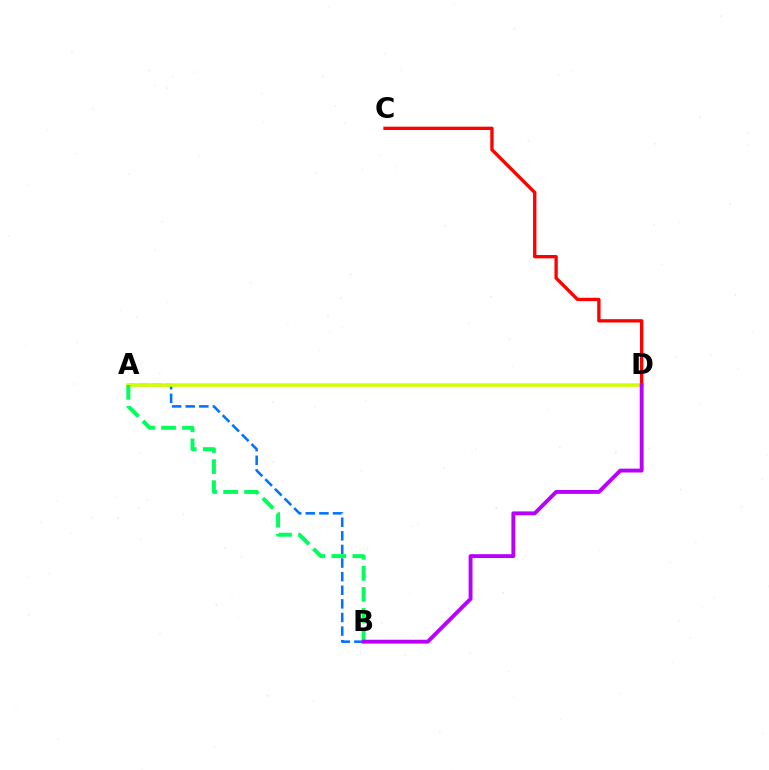{('A', 'B'): [{'color': '#0074ff', 'line_style': 'dashed', 'thickness': 1.85}, {'color': '#00ff5c', 'line_style': 'dashed', 'thickness': 2.86}], ('C', 'D'): [{'color': '#ff0000', 'line_style': 'solid', 'thickness': 2.4}], ('A', 'D'): [{'color': '#d1ff00', 'line_style': 'solid', 'thickness': 2.56}], ('B', 'D'): [{'color': '#b900ff', 'line_style': 'solid', 'thickness': 2.79}]}